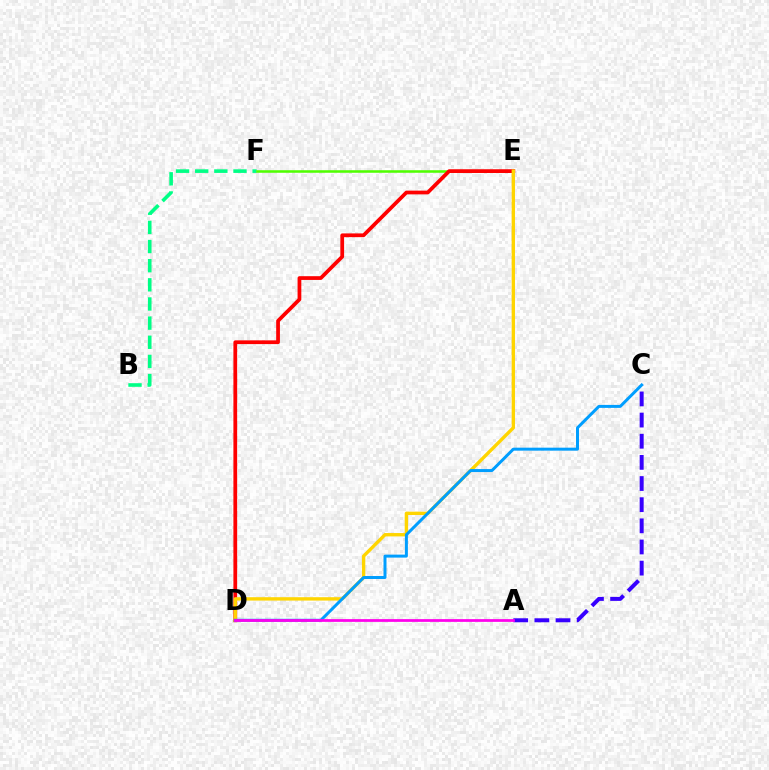{('B', 'F'): [{'color': '#00ff86', 'line_style': 'dashed', 'thickness': 2.6}], ('E', 'F'): [{'color': '#4fff00', 'line_style': 'solid', 'thickness': 1.83}], ('D', 'E'): [{'color': '#ff0000', 'line_style': 'solid', 'thickness': 2.7}, {'color': '#ffd500', 'line_style': 'solid', 'thickness': 2.42}], ('A', 'C'): [{'color': '#3700ff', 'line_style': 'dashed', 'thickness': 2.87}], ('C', 'D'): [{'color': '#009eff', 'line_style': 'solid', 'thickness': 2.15}], ('A', 'D'): [{'color': '#ff00ed', 'line_style': 'solid', 'thickness': 1.98}]}